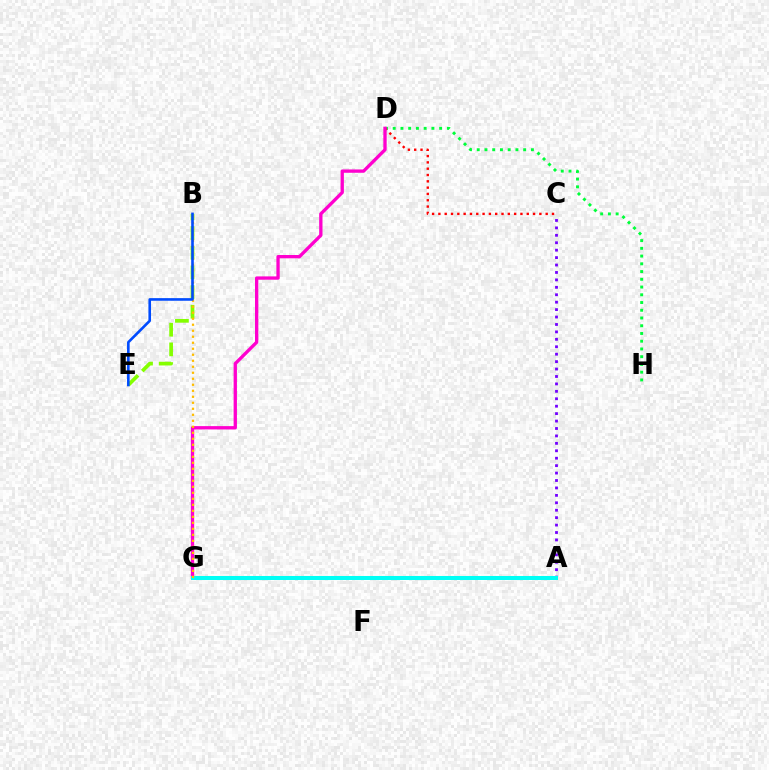{('D', 'H'): [{'color': '#00ff39', 'line_style': 'dotted', 'thickness': 2.1}], ('C', 'D'): [{'color': '#ff0000', 'line_style': 'dotted', 'thickness': 1.71}], ('A', 'C'): [{'color': '#7200ff', 'line_style': 'dotted', 'thickness': 2.02}], ('D', 'G'): [{'color': '#ff00cf', 'line_style': 'solid', 'thickness': 2.39}], ('B', 'E'): [{'color': '#84ff00', 'line_style': 'dashed', 'thickness': 2.67}, {'color': '#004bff', 'line_style': 'solid', 'thickness': 1.89}], ('A', 'G'): [{'color': '#00fff6', 'line_style': 'solid', 'thickness': 2.9}], ('B', 'G'): [{'color': '#ffbd00', 'line_style': 'dotted', 'thickness': 1.63}]}